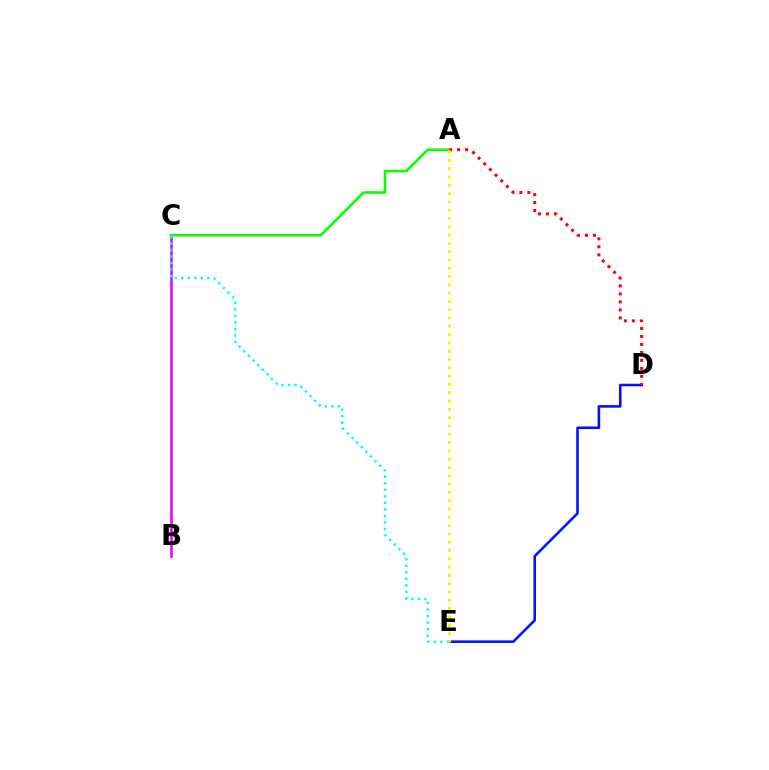{('B', 'C'): [{'color': '#ee00ff', 'line_style': 'solid', 'thickness': 1.85}], ('A', 'C'): [{'color': '#08ff00', 'line_style': 'solid', 'thickness': 1.88}], ('D', 'E'): [{'color': '#0010ff', 'line_style': 'solid', 'thickness': 1.85}], ('A', 'D'): [{'color': '#ff0000', 'line_style': 'dotted', 'thickness': 2.17}], ('C', 'E'): [{'color': '#00fff6', 'line_style': 'dotted', 'thickness': 1.77}], ('A', 'E'): [{'color': '#fcf500', 'line_style': 'dotted', 'thickness': 2.26}]}